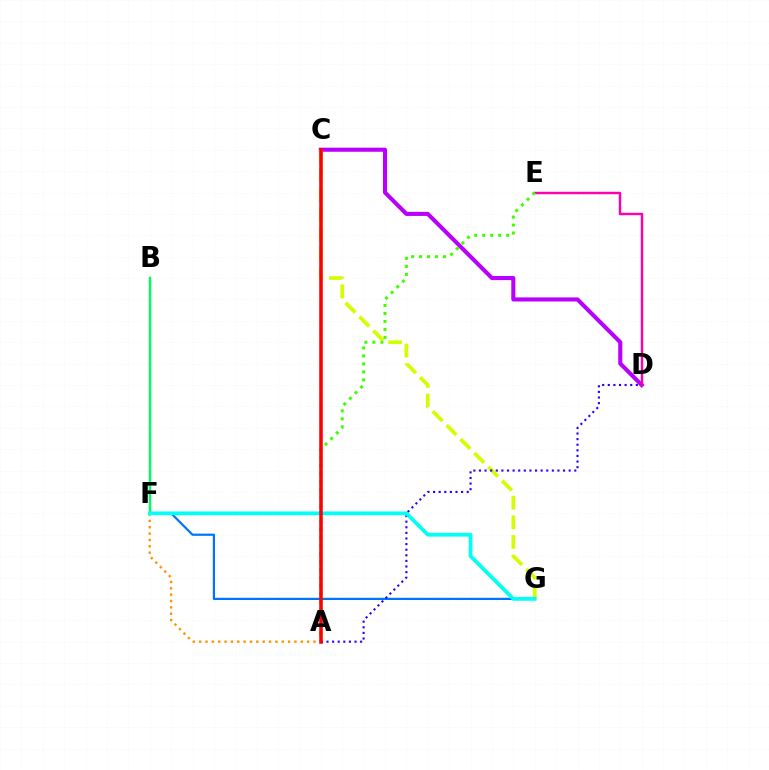{('C', 'D'): [{'color': '#b900ff', 'line_style': 'solid', 'thickness': 2.94}], ('D', 'E'): [{'color': '#ff00ac', 'line_style': 'solid', 'thickness': 1.75}], ('A', 'E'): [{'color': '#3dff00', 'line_style': 'dotted', 'thickness': 2.17}], ('C', 'G'): [{'color': '#d1ff00', 'line_style': 'dashed', 'thickness': 2.67}], ('F', 'G'): [{'color': '#0074ff', 'line_style': 'solid', 'thickness': 1.59}, {'color': '#00fff6', 'line_style': 'solid', 'thickness': 2.71}], ('B', 'F'): [{'color': '#00ff5c', 'line_style': 'solid', 'thickness': 1.74}], ('A', 'D'): [{'color': '#2500ff', 'line_style': 'dotted', 'thickness': 1.52}], ('A', 'F'): [{'color': '#ff9400', 'line_style': 'dotted', 'thickness': 1.73}], ('A', 'C'): [{'color': '#ff0000', 'line_style': 'solid', 'thickness': 2.55}]}